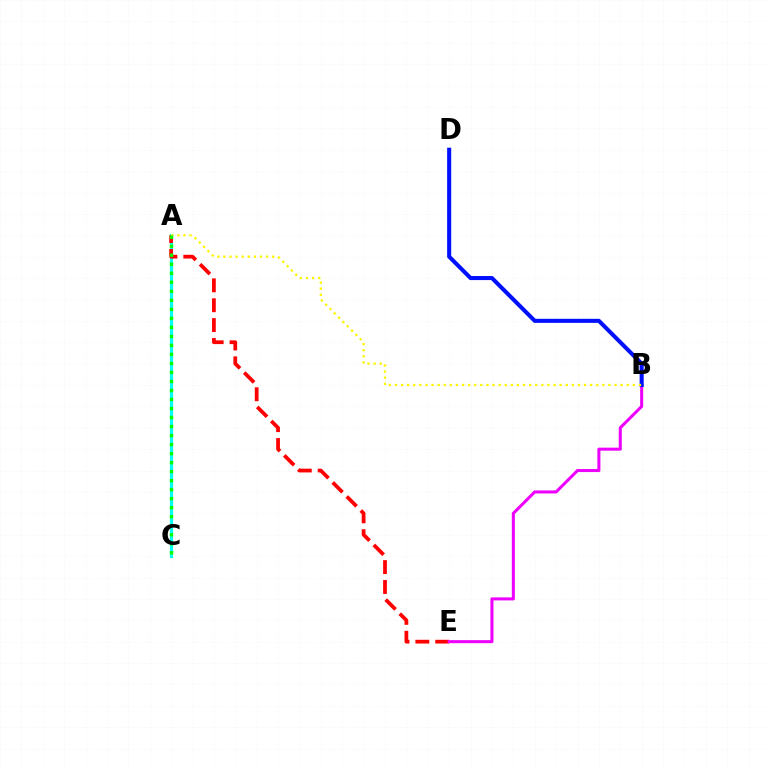{('A', 'C'): [{'color': '#00fff6', 'line_style': 'solid', 'thickness': 2.27}, {'color': '#08ff00', 'line_style': 'dotted', 'thickness': 2.45}], ('A', 'E'): [{'color': '#ff0000', 'line_style': 'dashed', 'thickness': 2.7}], ('B', 'E'): [{'color': '#ee00ff', 'line_style': 'solid', 'thickness': 2.19}], ('B', 'D'): [{'color': '#0010ff', 'line_style': 'solid', 'thickness': 2.92}], ('A', 'B'): [{'color': '#fcf500', 'line_style': 'dotted', 'thickness': 1.66}]}